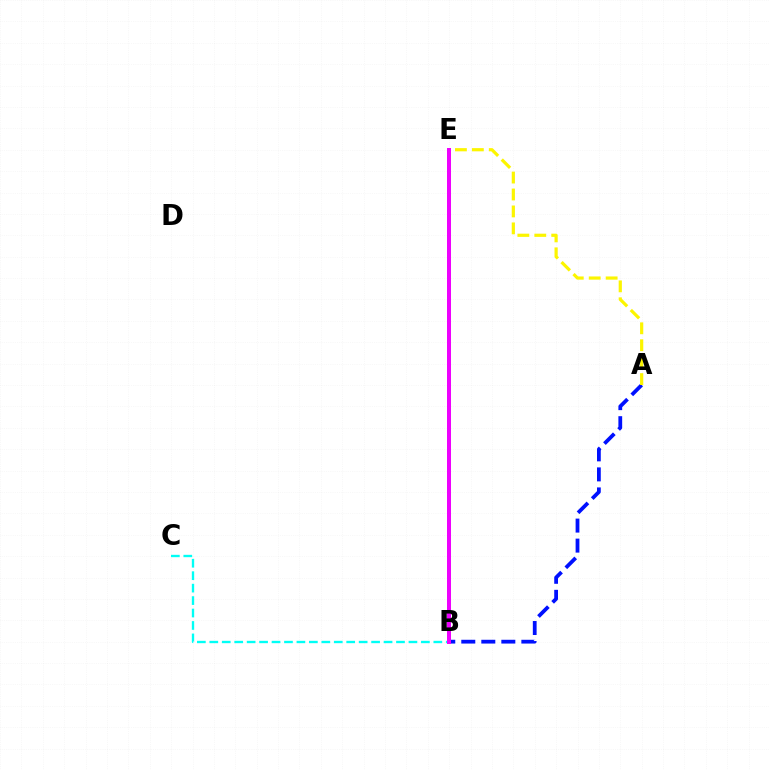{('B', 'E'): [{'color': '#08ff00', 'line_style': 'dotted', 'thickness': 1.64}, {'color': '#ff0000', 'line_style': 'dashed', 'thickness': 2.84}, {'color': '#ee00ff', 'line_style': 'solid', 'thickness': 2.87}], ('A', 'B'): [{'color': '#0010ff', 'line_style': 'dashed', 'thickness': 2.72}], ('A', 'E'): [{'color': '#fcf500', 'line_style': 'dashed', 'thickness': 2.3}], ('B', 'C'): [{'color': '#00fff6', 'line_style': 'dashed', 'thickness': 1.69}]}